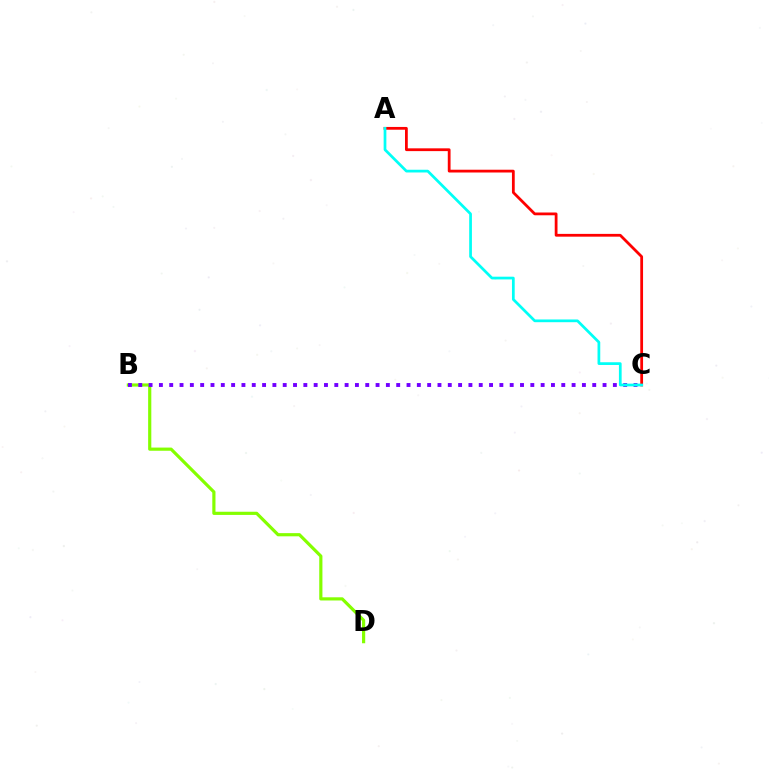{('B', 'D'): [{'color': '#84ff00', 'line_style': 'solid', 'thickness': 2.29}], ('A', 'C'): [{'color': '#ff0000', 'line_style': 'solid', 'thickness': 2.0}, {'color': '#00fff6', 'line_style': 'solid', 'thickness': 1.96}], ('B', 'C'): [{'color': '#7200ff', 'line_style': 'dotted', 'thickness': 2.8}]}